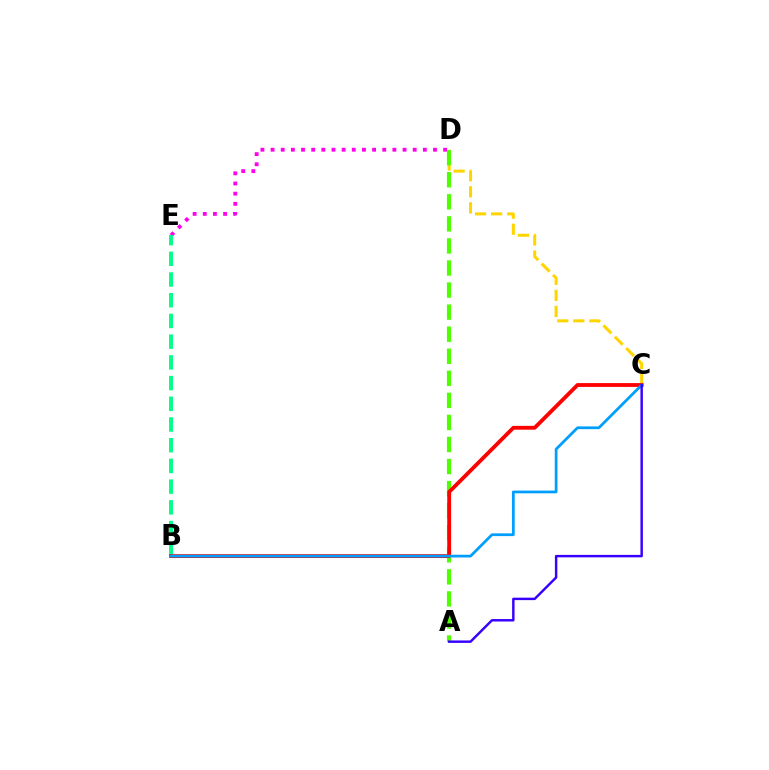{('D', 'E'): [{'color': '#ff00ed', 'line_style': 'dotted', 'thickness': 2.76}], ('B', 'E'): [{'color': '#00ff86', 'line_style': 'dashed', 'thickness': 2.81}], ('C', 'D'): [{'color': '#ffd500', 'line_style': 'dashed', 'thickness': 2.18}], ('A', 'D'): [{'color': '#4fff00', 'line_style': 'dashed', 'thickness': 3.0}], ('B', 'C'): [{'color': '#ff0000', 'line_style': 'solid', 'thickness': 2.75}, {'color': '#009eff', 'line_style': 'solid', 'thickness': 1.98}], ('A', 'C'): [{'color': '#3700ff', 'line_style': 'solid', 'thickness': 1.76}]}